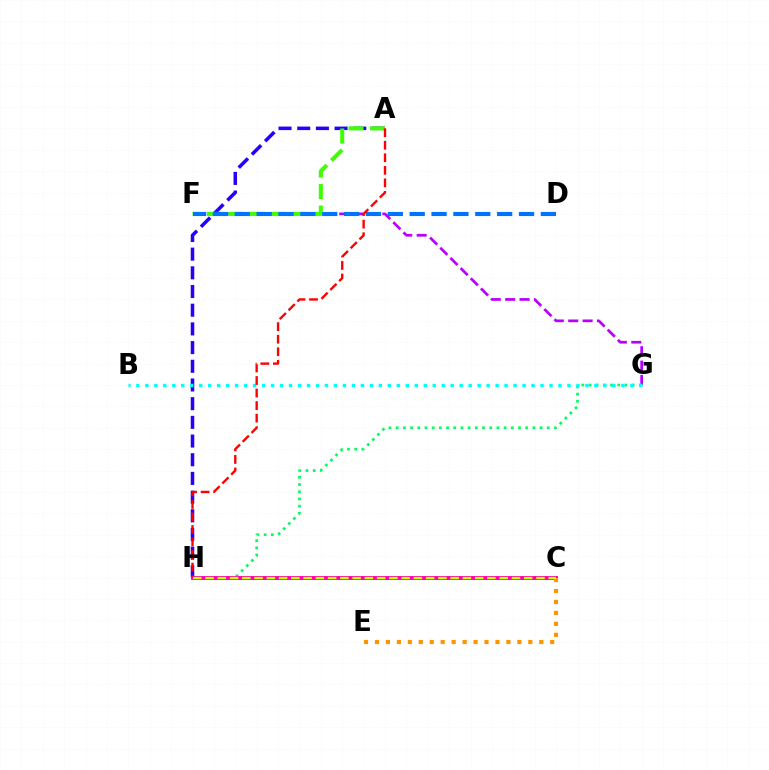{('F', 'G'): [{'color': '#b900ff', 'line_style': 'dashed', 'thickness': 1.95}], ('G', 'H'): [{'color': '#00ff5c', 'line_style': 'dotted', 'thickness': 1.95}], ('A', 'H'): [{'color': '#2500ff', 'line_style': 'dashed', 'thickness': 2.54}, {'color': '#ff0000', 'line_style': 'dashed', 'thickness': 1.7}], ('C', 'H'): [{'color': '#ff00ac', 'line_style': 'solid', 'thickness': 2.81}, {'color': '#d1ff00', 'line_style': 'dashed', 'thickness': 1.67}], ('B', 'G'): [{'color': '#00fff6', 'line_style': 'dotted', 'thickness': 2.44}], ('A', 'F'): [{'color': '#3dff00', 'line_style': 'dashed', 'thickness': 2.92}], ('C', 'E'): [{'color': '#ff9400', 'line_style': 'dotted', 'thickness': 2.98}], ('D', 'F'): [{'color': '#0074ff', 'line_style': 'dashed', 'thickness': 2.97}]}